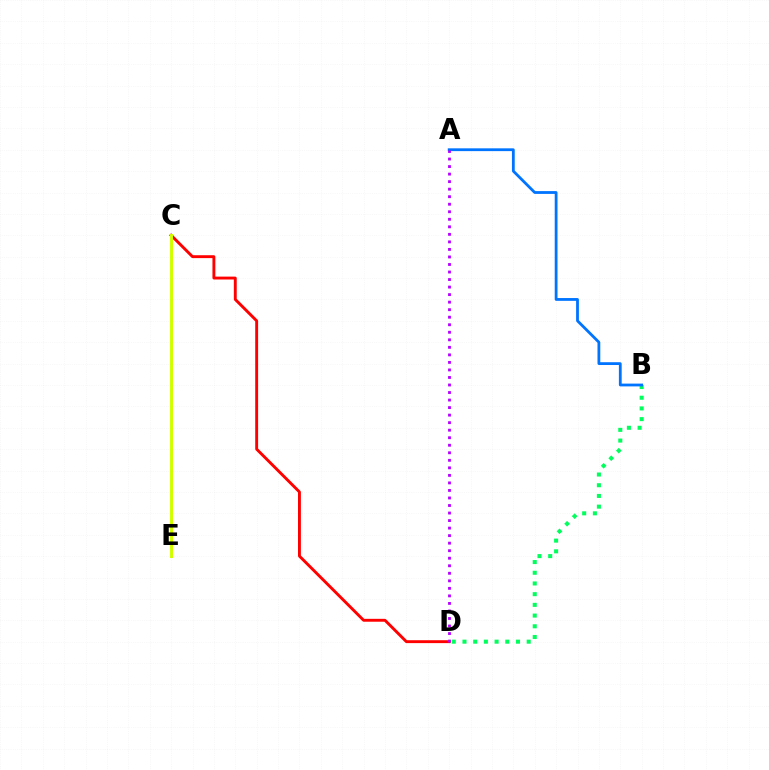{('B', 'D'): [{'color': '#00ff5c', 'line_style': 'dotted', 'thickness': 2.91}], ('C', 'D'): [{'color': '#ff0000', 'line_style': 'solid', 'thickness': 2.08}], ('A', 'B'): [{'color': '#0074ff', 'line_style': 'solid', 'thickness': 2.01}], ('A', 'D'): [{'color': '#b900ff', 'line_style': 'dotted', 'thickness': 2.05}], ('C', 'E'): [{'color': '#d1ff00', 'line_style': 'solid', 'thickness': 2.13}]}